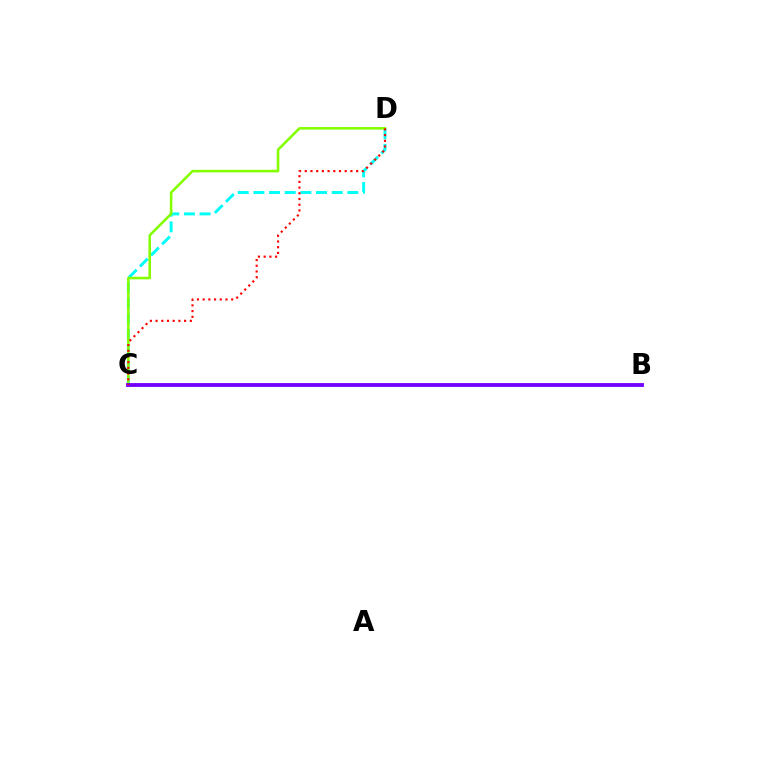{('C', 'D'): [{'color': '#00fff6', 'line_style': 'dashed', 'thickness': 2.13}, {'color': '#84ff00', 'line_style': 'solid', 'thickness': 1.85}, {'color': '#ff0000', 'line_style': 'dotted', 'thickness': 1.55}], ('B', 'C'): [{'color': '#7200ff', 'line_style': 'solid', 'thickness': 2.76}]}